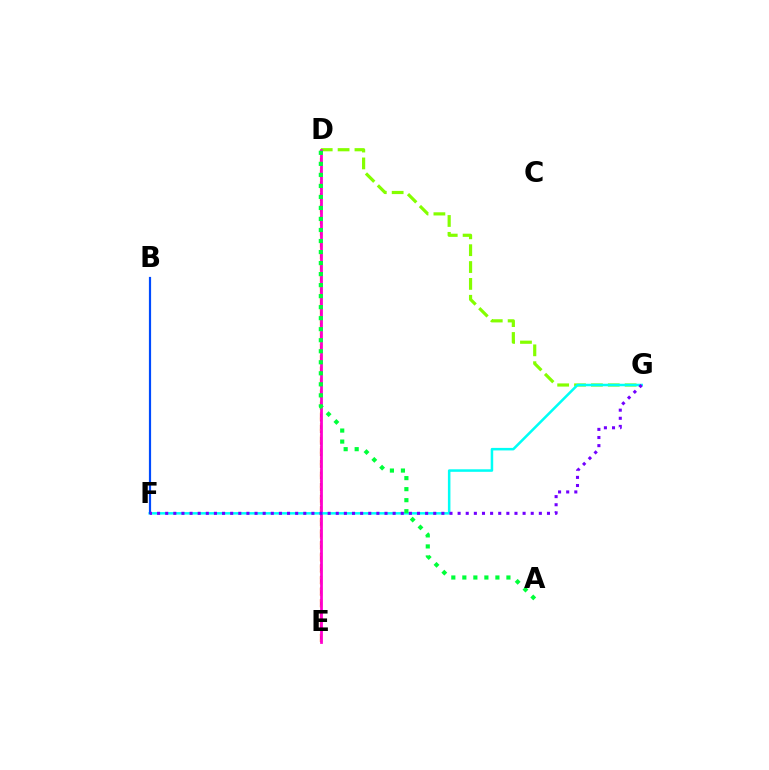{('D', 'E'): [{'color': '#ff0000', 'line_style': 'dashed', 'thickness': 1.58}, {'color': '#ffbd00', 'line_style': 'dotted', 'thickness': 1.55}, {'color': '#ff00cf', 'line_style': 'solid', 'thickness': 1.98}], ('D', 'G'): [{'color': '#84ff00', 'line_style': 'dashed', 'thickness': 2.29}], ('F', 'G'): [{'color': '#00fff6', 'line_style': 'solid', 'thickness': 1.82}, {'color': '#7200ff', 'line_style': 'dotted', 'thickness': 2.21}], ('B', 'F'): [{'color': '#004bff', 'line_style': 'solid', 'thickness': 1.58}], ('A', 'D'): [{'color': '#00ff39', 'line_style': 'dotted', 'thickness': 2.99}]}